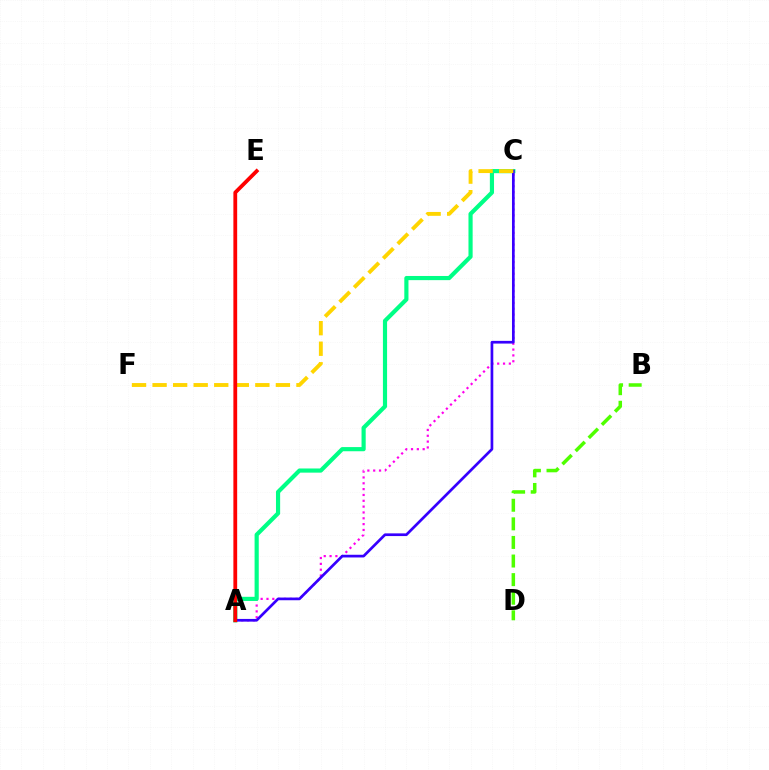{('A', 'E'): [{'color': '#009eff', 'line_style': 'dashed', 'thickness': 1.81}, {'color': '#ff0000', 'line_style': 'solid', 'thickness': 2.73}], ('A', 'C'): [{'color': '#ff00ed', 'line_style': 'dotted', 'thickness': 1.58}, {'color': '#00ff86', 'line_style': 'solid', 'thickness': 3.0}, {'color': '#3700ff', 'line_style': 'solid', 'thickness': 1.94}], ('C', 'F'): [{'color': '#ffd500', 'line_style': 'dashed', 'thickness': 2.79}], ('B', 'D'): [{'color': '#4fff00', 'line_style': 'dashed', 'thickness': 2.53}]}